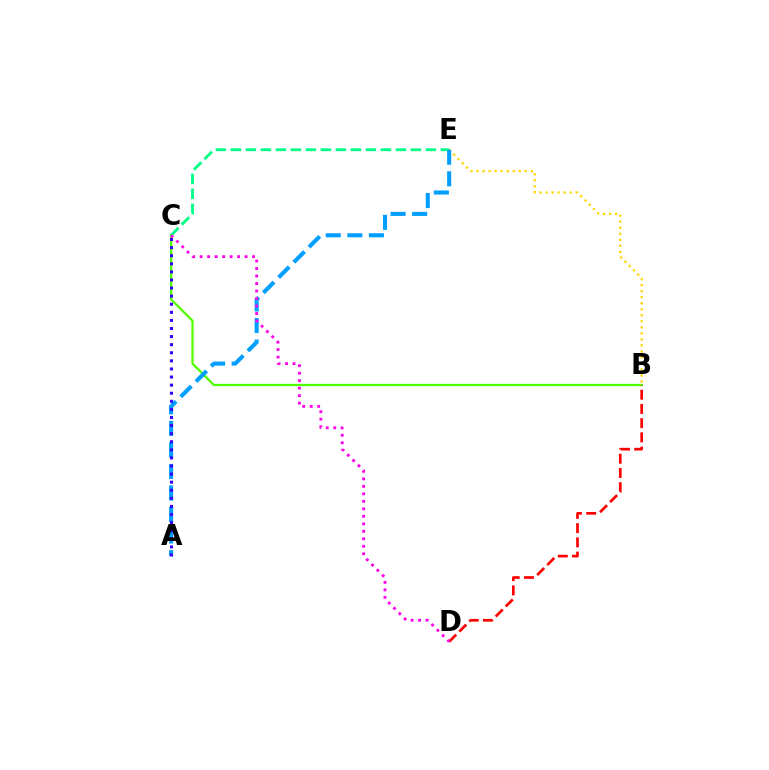{('B', 'C'): [{'color': '#4fff00', 'line_style': 'solid', 'thickness': 1.62}], ('B', 'E'): [{'color': '#ffd500', 'line_style': 'dotted', 'thickness': 1.64}], ('C', 'E'): [{'color': '#00ff86', 'line_style': 'dashed', 'thickness': 2.04}], ('A', 'E'): [{'color': '#009eff', 'line_style': 'dashed', 'thickness': 2.93}], ('A', 'C'): [{'color': '#3700ff', 'line_style': 'dotted', 'thickness': 2.2}], ('B', 'D'): [{'color': '#ff0000', 'line_style': 'dashed', 'thickness': 1.93}], ('C', 'D'): [{'color': '#ff00ed', 'line_style': 'dotted', 'thickness': 2.04}]}